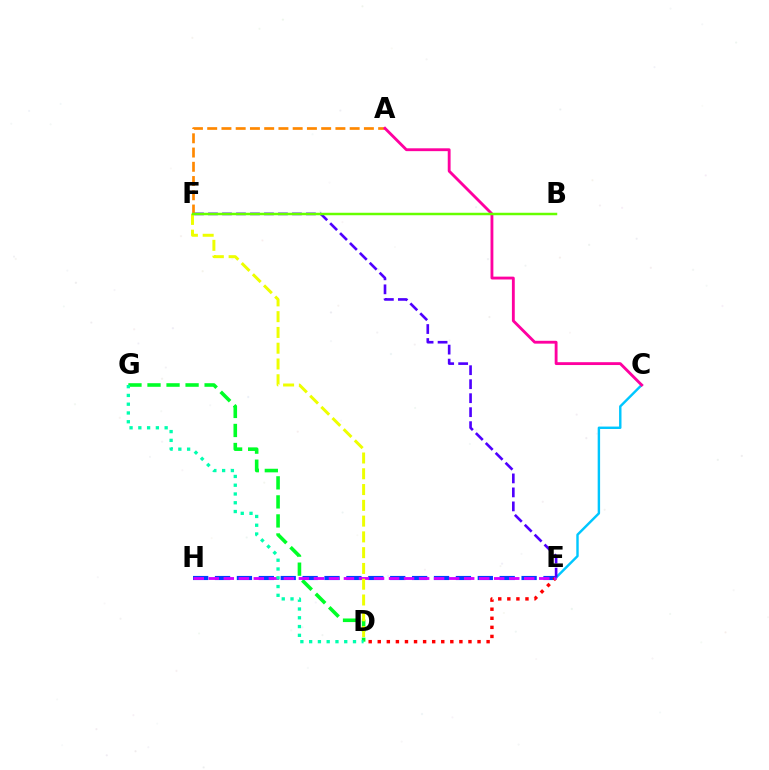{('D', 'G'): [{'color': '#00ff27', 'line_style': 'dashed', 'thickness': 2.59}, {'color': '#00ffaf', 'line_style': 'dotted', 'thickness': 2.38}], ('E', 'H'): [{'color': '#003fff', 'line_style': 'dashed', 'thickness': 2.97}, {'color': '#d600ff', 'line_style': 'dashed', 'thickness': 2.04}], ('D', 'E'): [{'color': '#ff0000', 'line_style': 'dotted', 'thickness': 2.46}], ('C', 'E'): [{'color': '#00c7ff', 'line_style': 'solid', 'thickness': 1.75}], ('D', 'F'): [{'color': '#eeff00', 'line_style': 'dashed', 'thickness': 2.14}], ('E', 'F'): [{'color': '#4f00ff', 'line_style': 'dashed', 'thickness': 1.9}], ('A', 'F'): [{'color': '#ff8800', 'line_style': 'dashed', 'thickness': 1.94}], ('A', 'C'): [{'color': '#ff00a0', 'line_style': 'solid', 'thickness': 2.05}], ('B', 'F'): [{'color': '#66ff00', 'line_style': 'solid', 'thickness': 1.78}]}